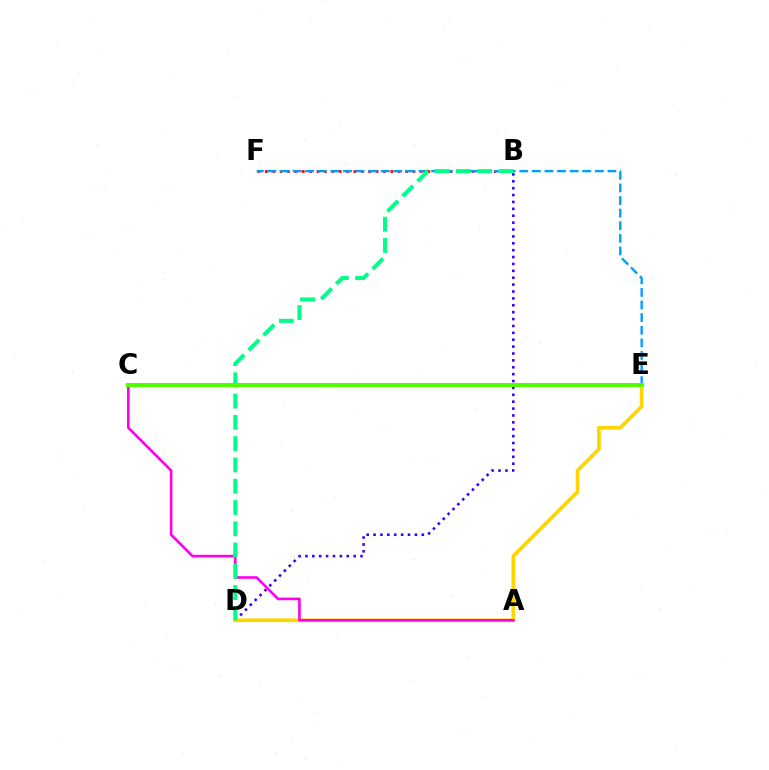{('B', 'D'): [{'color': '#3700ff', 'line_style': 'dotted', 'thickness': 1.87}, {'color': '#00ff86', 'line_style': 'dashed', 'thickness': 2.89}], ('D', 'E'): [{'color': '#ffd500', 'line_style': 'solid', 'thickness': 2.67}], ('B', 'F'): [{'color': '#ff0000', 'line_style': 'dotted', 'thickness': 2.01}], ('E', 'F'): [{'color': '#009eff', 'line_style': 'dashed', 'thickness': 1.71}], ('A', 'C'): [{'color': '#ff00ed', 'line_style': 'solid', 'thickness': 1.88}], ('C', 'E'): [{'color': '#4fff00', 'line_style': 'solid', 'thickness': 2.86}]}